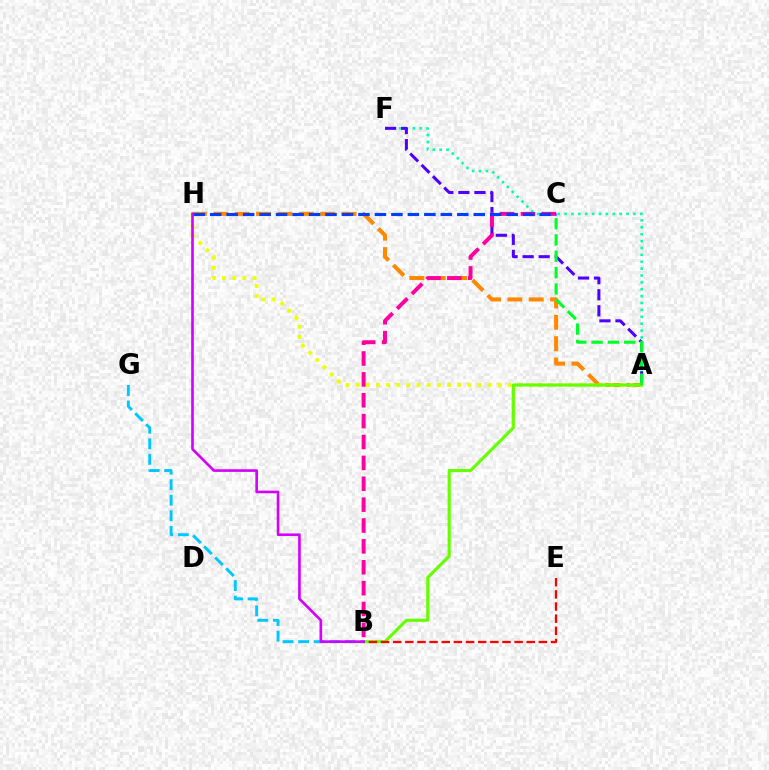{('A', 'H'): [{'color': '#ff8800', 'line_style': 'dashed', 'thickness': 2.9}, {'color': '#eeff00', 'line_style': 'dotted', 'thickness': 2.76}], ('A', 'F'): [{'color': '#00ffaf', 'line_style': 'dotted', 'thickness': 1.87}, {'color': '#4f00ff', 'line_style': 'dashed', 'thickness': 2.18}], ('A', 'B'): [{'color': '#66ff00', 'line_style': 'solid', 'thickness': 2.26}], ('B', 'G'): [{'color': '#00c7ff', 'line_style': 'dashed', 'thickness': 2.11}], ('B', 'E'): [{'color': '#ff0000', 'line_style': 'dashed', 'thickness': 1.65}], ('B', 'C'): [{'color': '#ff00a0', 'line_style': 'dashed', 'thickness': 2.84}], ('C', 'H'): [{'color': '#003fff', 'line_style': 'dashed', 'thickness': 2.24}], ('A', 'C'): [{'color': '#00ff27', 'line_style': 'dashed', 'thickness': 2.22}], ('B', 'H'): [{'color': '#d600ff', 'line_style': 'solid', 'thickness': 1.9}]}